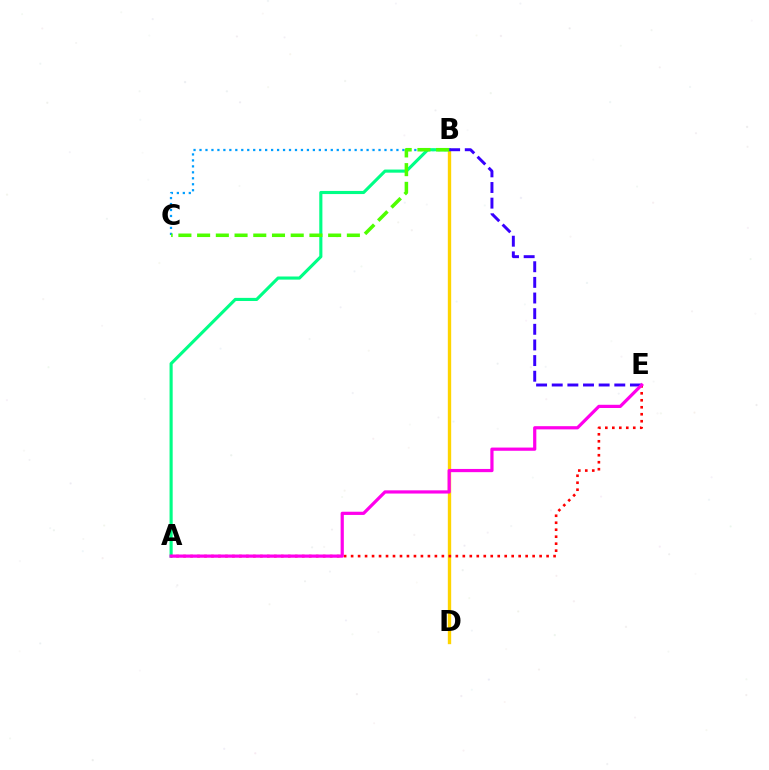{('B', 'D'): [{'color': '#ffd500', 'line_style': 'solid', 'thickness': 2.42}], ('B', 'C'): [{'color': '#009eff', 'line_style': 'dotted', 'thickness': 1.62}, {'color': '#4fff00', 'line_style': 'dashed', 'thickness': 2.54}], ('A', 'B'): [{'color': '#00ff86', 'line_style': 'solid', 'thickness': 2.25}], ('B', 'E'): [{'color': '#3700ff', 'line_style': 'dashed', 'thickness': 2.12}], ('A', 'E'): [{'color': '#ff0000', 'line_style': 'dotted', 'thickness': 1.9}, {'color': '#ff00ed', 'line_style': 'solid', 'thickness': 2.31}]}